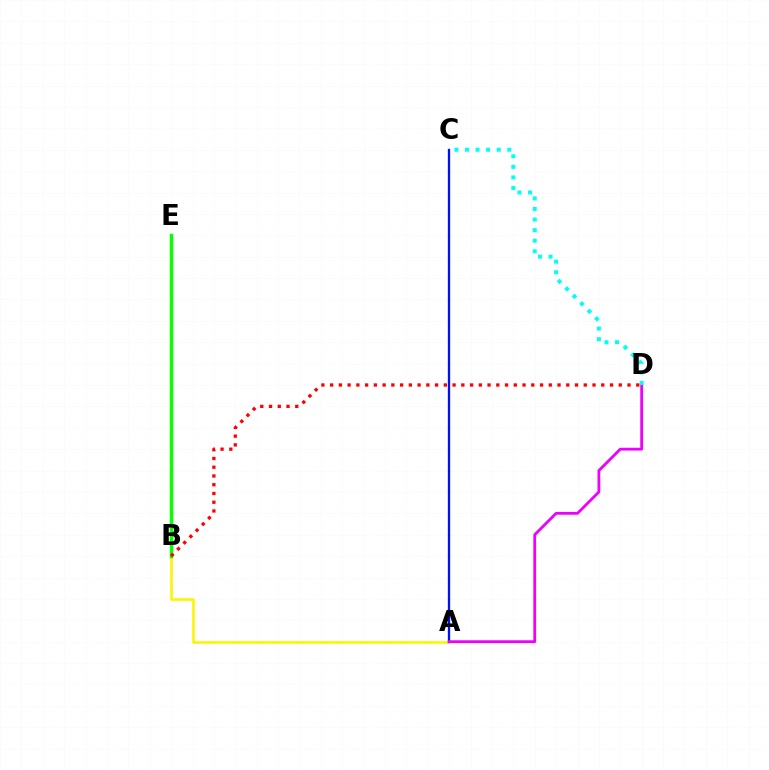{('A', 'B'): [{'color': '#fcf500', 'line_style': 'solid', 'thickness': 1.85}], ('A', 'C'): [{'color': '#0010ff', 'line_style': 'solid', 'thickness': 1.67}], ('B', 'E'): [{'color': '#08ff00', 'line_style': 'solid', 'thickness': 2.5}], ('A', 'D'): [{'color': '#ee00ff', 'line_style': 'solid', 'thickness': 2.01}], ('C', 'D'): [{'color': '#00fff6', 'line_style': 'dotted', 'thickness': 2.88}], ('B', 'D'): [{'color': '#ff0000', 'line_style': 'dotted', 'thickness': 2.38}]}